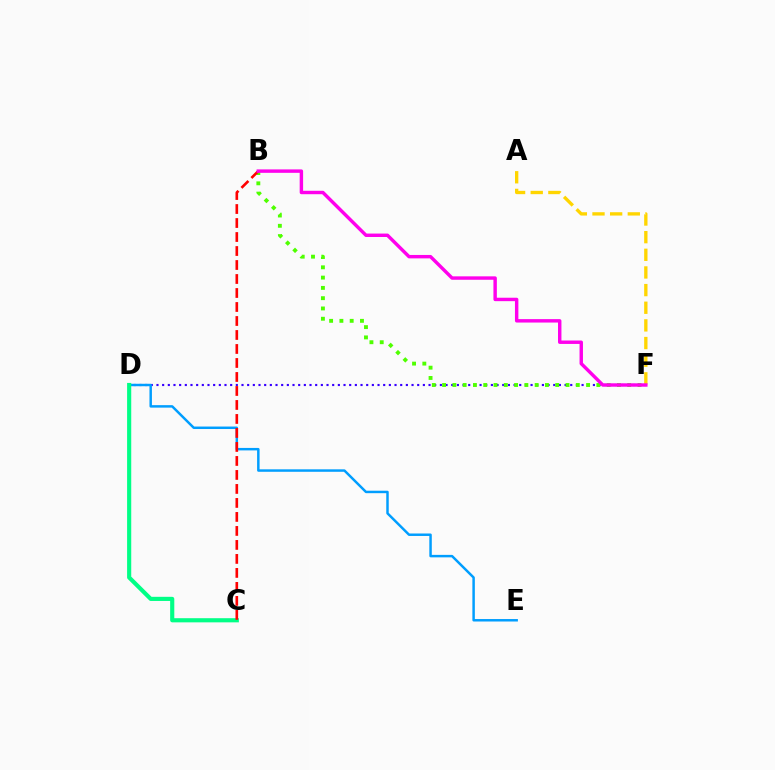{('D', 'F'): [{'color': '#3700ff', 'line_style': 'dotted', 'thickness': 1.54}], ('D', 'E'): [{'color': '#009eff', 'line_style': 'solid', 'thickness': 1.78}], ('C', 'D'): [{'color': '#00ff86', 'line_style': 'solid', 'thickness': 2.98}], ('B', 'F'): [{'color': '#4fff00', 'line_style': 'dotted', 'thickness': 2.79}, {'color': '#ff00ed', 'line_style': 'solid', 'thickness': 2.47}], ('A', 'F'): [{'color': '#ffd500', 'line_style': 'dashed', 'thickness': 2.4}], ('B', 'C'): [{'color': '#ff0000', 'line_style': 'dashed', 'thickness': 1.9}]}